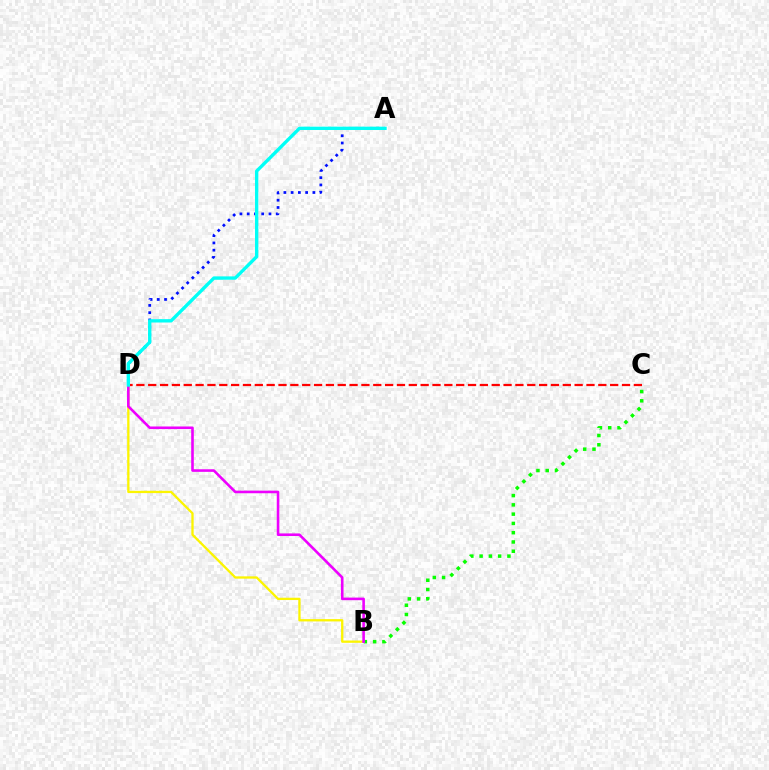{('B', 'D'): [{'color': '#fcf500', 'line_style': 'solid', 'thickness': 1.66}, {'color': '#ee00ff', 'line_style': 'solid', 'thickness': 1.87}], ('B', 'C'): [{'color': '#08ff00', 'line_style': 'dotted', 'thickness': 2.52}], ('A', 'D'): [{'color': '#0010ff', 'line_style': 'dotted', 'thickness': 1.97}, {'color': '#00fff6', 'line_style': 'solid', 'thickness': 2.41}], ('C', 'D'): [{'color': '#ff0000', 'line_style': 'dashed', 'thickness': 1.61}]}